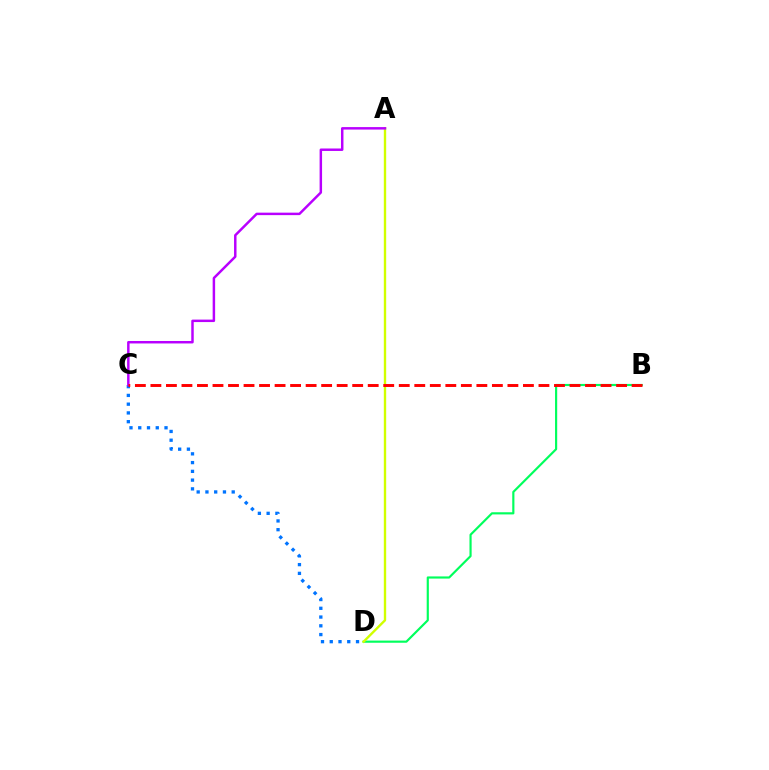{('B', 'D'): [{'color': '#00ff5c', 'line_style': 'solid', 'thickness': 1.56}], ('A', 'D'): [{'color': '#d1ff00', 'line_style': 'solid', 'thickness': 1.71}], ('C', 'D'): [{'color': '#0074ff', 'line_style': 'dotted', 'thickness': 2.38}], ('A', 'C'): [{'color': '#b900ff', 'line_style': 'solid', 'thickness': 1.78}], ('B', 'C'): [{'color': '#ff0000', 'line_style': 'dashed', 'thickness': 2.11}]}